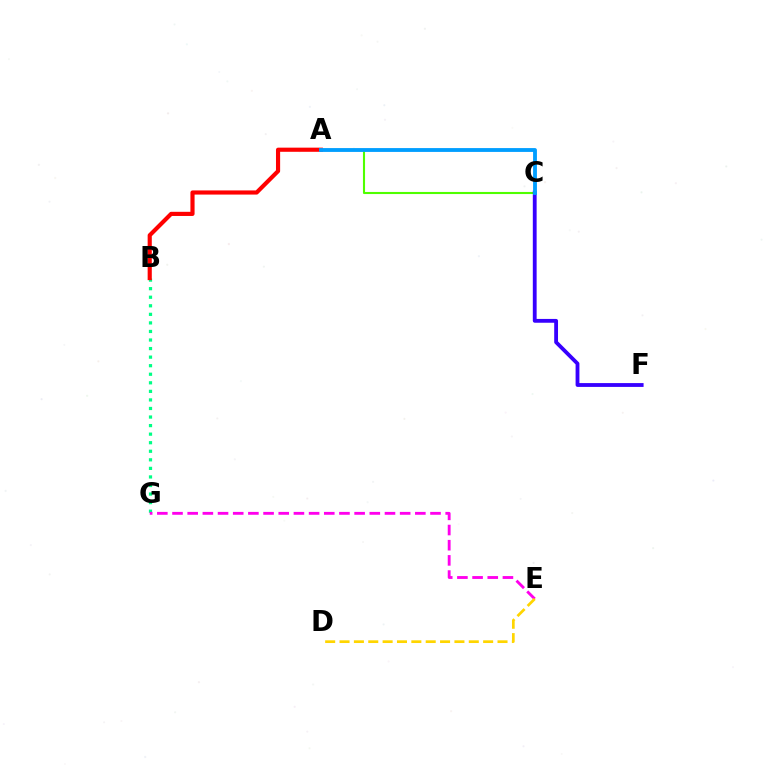{('B', 'G'): [{'color': '#00ff86', 'line_style': 'dotted', 'thickness': 2.33}], ('E', 'G'): [{'color': '#ff00ed', 'line_style': 'dashed', 'thickness': 2.06}], ('A', 'C'): [{'color': '#4fff00', 'line_style': 'solid', 'thickness': 1.51}, {'color': '#009eff', 'line_style': 'solid', 'thickness': 2.76}], ('C', 'F'): [{'color': '#3700ff', 'line_style': 'solid', 'thickness': 2.75}], ('D', 'E'): [{'color': '#ffd500', 'line_style': 'dashed', 'thickness': 1.95}], ('A', 'B'): [{'color': '#ff0000', 'line_style': 'solid', 'thickness': 2.99}]}